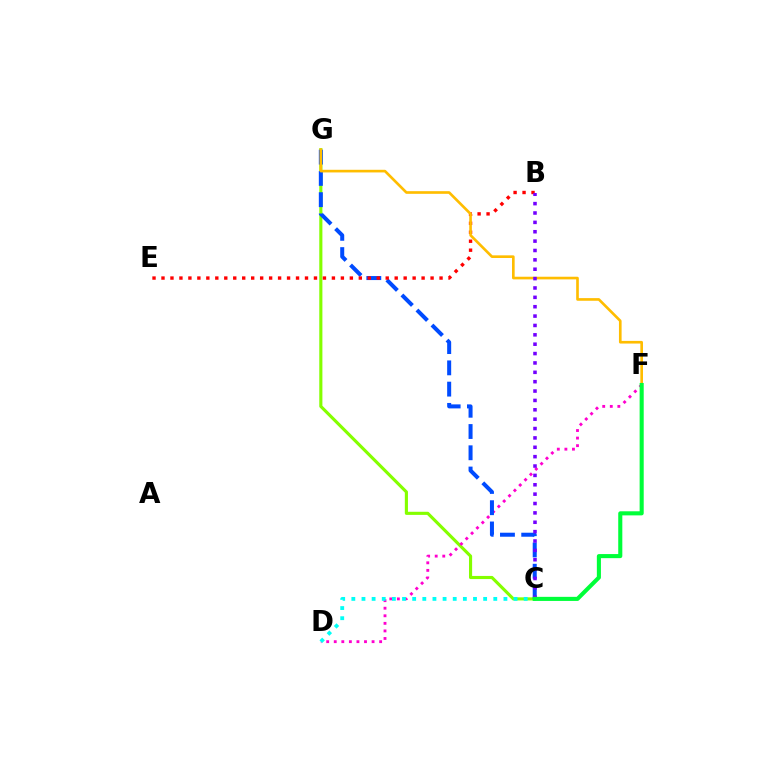{('C', 'G'): [{'color': '#84ff00', 'line_style': 'solid', 'thickness': 2.25}, {'color': '#004bff', 'line_style': 'dashed', 'thickness': 2.89}], ('D', 'F'): [{'color': '#ff00cf', 'line_style': 'dotted', 'thickness': 2.06}], ('C', 'D'): [{'color': '#00fff6', 'line_style': 'dotted', 'thickness': 2.75}], ('B', 'E'): [{'color': '#ff0000', 'line_style': 'dotted', 'thickness': 2.44}], ('F', 'G'): [{'color': '#ffbd00', 'line_style': 'solid', 'thickness': 1.91}], ('B', 'C'): [{'color': '#7200ff', 'line_style': 'dotted', 'thickness': 2.55}], ('C', 'F'): [{'color': '#00ff39', 'line_style': 'solid', 'thickness': 2.94}]}